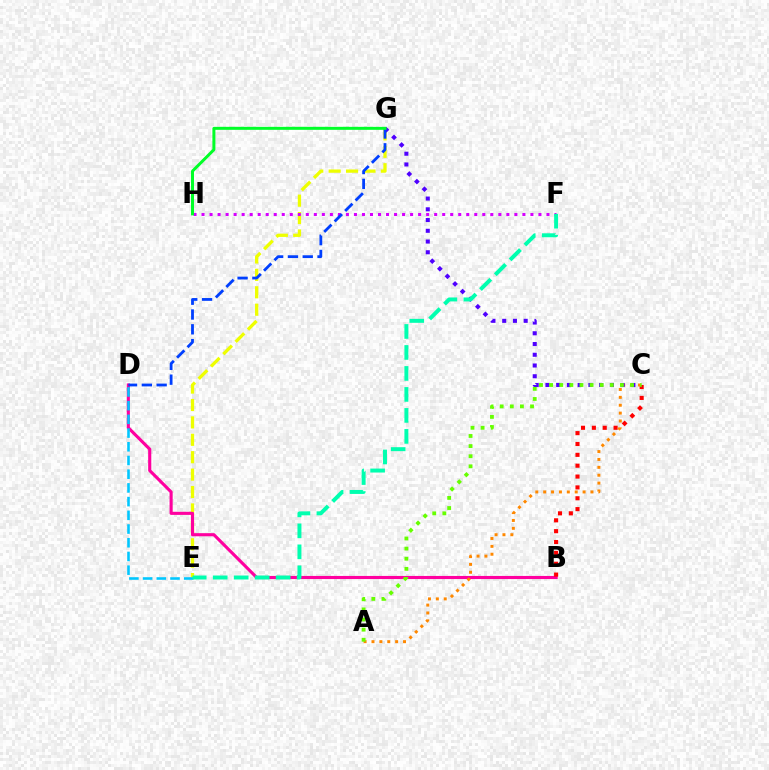{('E', 'G'): [{'color': '#eeff00', 'line_style': 'dashed', 'thickness': 2.37}], ('B', 'D'): [{'color': '#ff00a0', 'line_style': 'solid', 'thickness': 2.24}], ('F', 'H'): [{'color': '#d600ff', 'line_style': 'dotted', 'thickness': 2.18}], ('B', 'C'): [{'color': '#ff0000', 'line_style': 'dotted', 'thickness': 2.95}], ('A', 'C'): [{'color': '#ff8800', 'line_style': 'dotted', 'thickness': 2.14}, {'color': '#66ff00', 'line_style': 'dotted', 'thickness': 2.75}], ('D', 'E'): [{'color': '#00c7ff', 'line_style': 'dashed', 'thickness': 1.86}], ('C', 'G'): [{'color': '#4f00ff', 'line_style': 'dotted', 'thickness': 2.92}], ('E', 'F'): [{'color': '#00ffaf', 'line_style': 'dashed', 'thickness': 2.85}], ('D', 'G'): [{'color': '#003fff', 'line_style': 'dashed', 'thickness': 2.01}], ('G', 'H'): [{'color': '#00ff27', 'line_style': 'solid', 'thickness': 2.15}]}